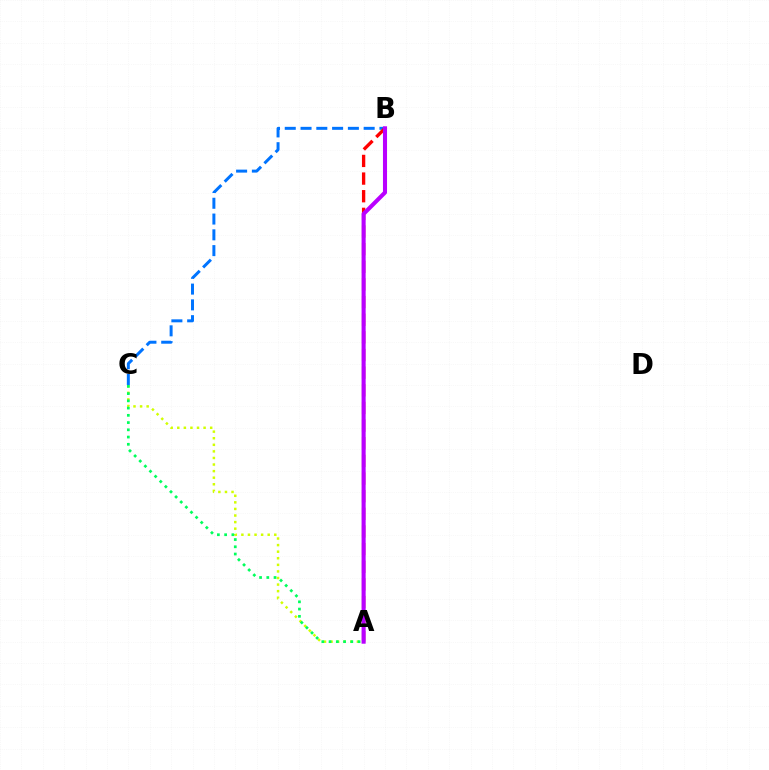{('A', 'C'): [{'color': '#d1ff00', 'line_style': 'dotted', 'thickness': 1.79}, {'color': '#00ff5c', 'line_style': 'dotted', 'thickness': 1.97}], ('B', 'C'): [{'color': '#0074ff', 'line_style': 'dashed', 'thickness': 2.14}], ('A', 'B'): [{'color': '#ff0000', 'line_style': 'dashed', 'thickness': 2.4}, {'color': '#b900ff', 'line_style': 'solid', 'thickness': 2.93}]}